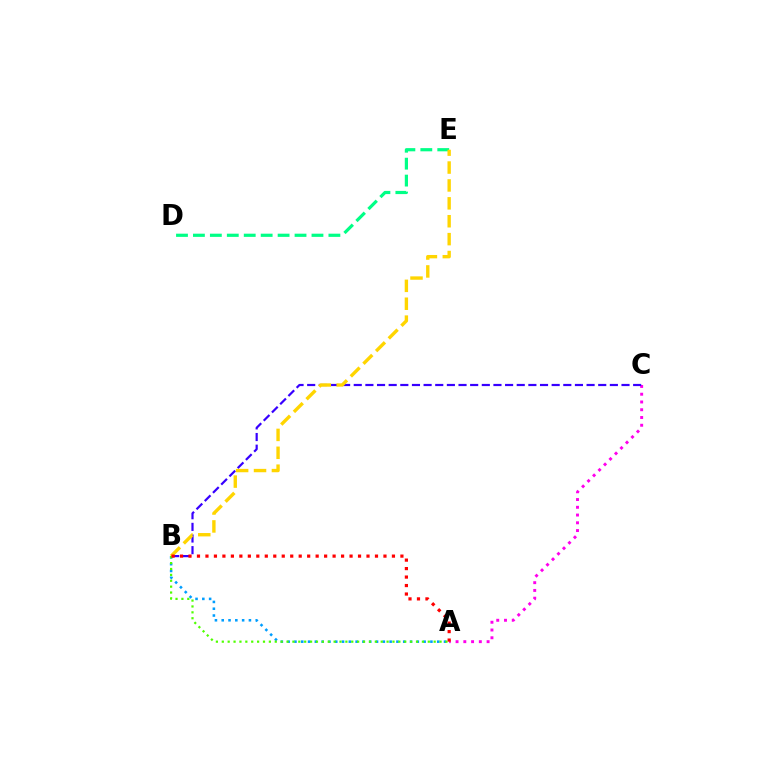{('A', 'C'): [{'color': '#ff00ed', 'line_style': 'dotted', 'thickness': 2.11}], ('A', 'B'): [{'color': '#009eff', 'line_style': 'dotted', 'thickness': 1.85}, {'color': '#4fff00', 'line_style': 'dotted', 'thickness': 1.6}, {'color': '#ff0000', 'line_style': 'dotted', 'thickness': 2.3}], ('B', 'C'): [{'color': '#3700ff', 'line_style': 'dashed', 'thickness': 1.58}], ('D', 'E'): [{'color': '#00ff86', 'line_style': 'dashed', 'thickness': 2.3}], ('B', 'E'): [{'color': '#ffd500', 'line_style': 'dashed', 'thickness': 2.43}]}